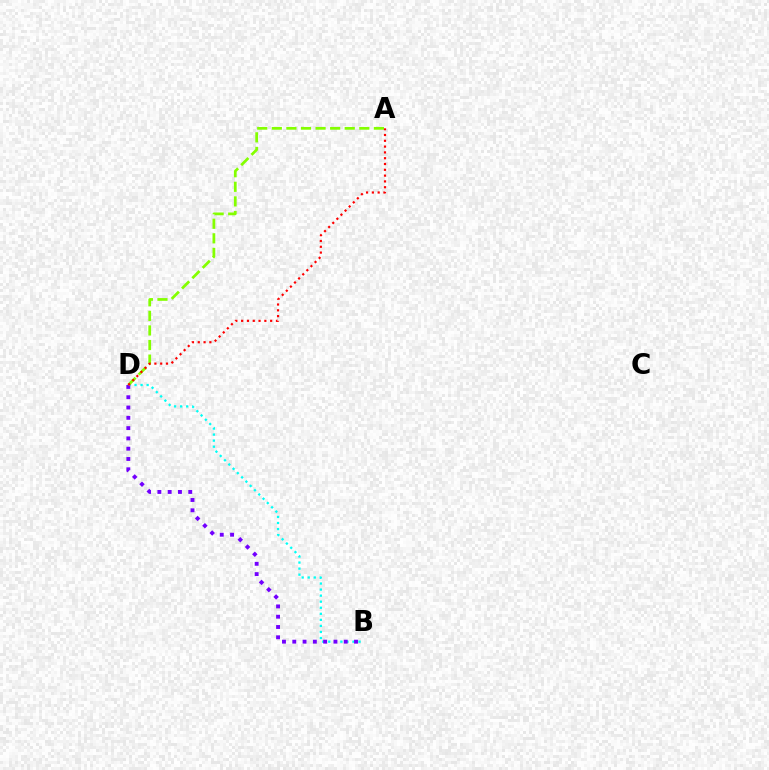{('B', 'D'): [{'color': '#00fff6', 'line_style': 'dotted', 'thickness': 1.64}, {'color': '#7200ff', 'line_style': 'dotted', 'thickness': 2.8}], ('A', 'D'): [{'color': '#84ff00', 'line_style': 'dashed', 'thickness': 1.98}, {'color': '#ff0000', 'line_style': 'dotted', 'thickness': 1.58}]}